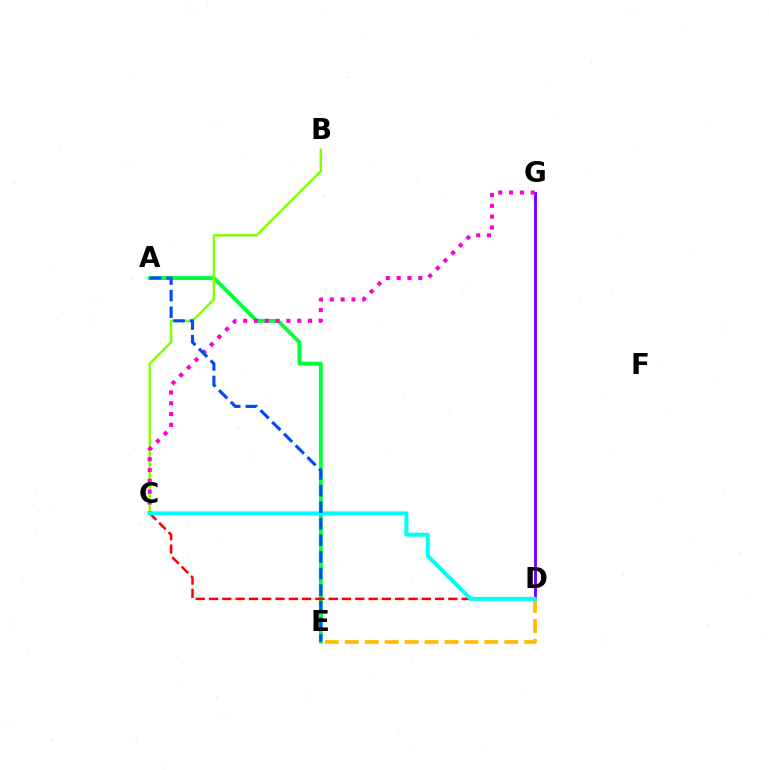{('A', 'E'): [{'color': '#00ff39', 'line_style': 'solid', 'thickness': 2.8}, {'color': '#004bff', 'line_style': 'dashed', 'thickness': 2.25}], ('B', 'C'): [{'color': '#84ff00', 'line_style': 'solid', 'thickness': 1.74}], ('D', 'G'): [{'color': '#7200ff', 'line_style': 'solid', 'thickness': 2.07}], ('C', 'G'): [{'color': '#ff00cf', 'line_style': 'dotted', 'thickness': 2.94}], ('C', 'D'): [{'color': '#ff0000', 'line_style': 'dashed', 'thickness': 1.81}, {'color': '#00fff6', 'line_style': 'solid', 'thickness': 2.89}], ('D', 'E'): [{'color': '#ffbd00', 'line_style': 'dashed', 'thickness': 2.71}]}